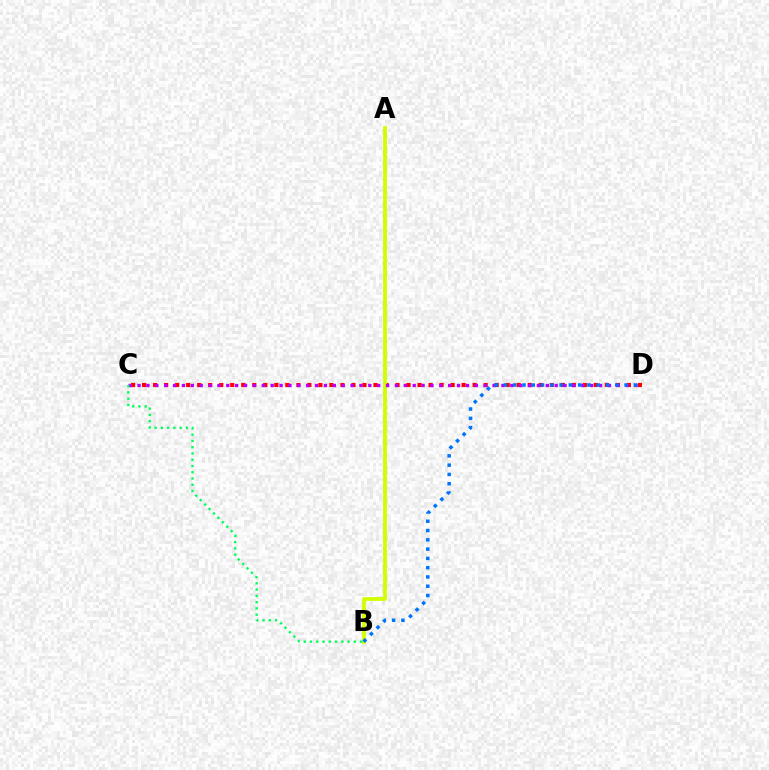{('C', 'D'): [{'color': '#ff0000', 'line_style': 'dotted', 'thickness': 2.99}, {'color': '#b900ff', 'line_style': 'dotted', 'thickness': 2.41}], ('A', 'B'): [{'color': '#d1ff00', 'line_style': 'solid', 'thickness': 2.74}], ('B', 'D'): [{'color': '#0074ff', 'line_style': 'dotted', 'thickness': 2.52}], ('B', 'C'): [{'color': '#00ff5c', 'line_style': 'dotted', 'thickness': 1.7}]}